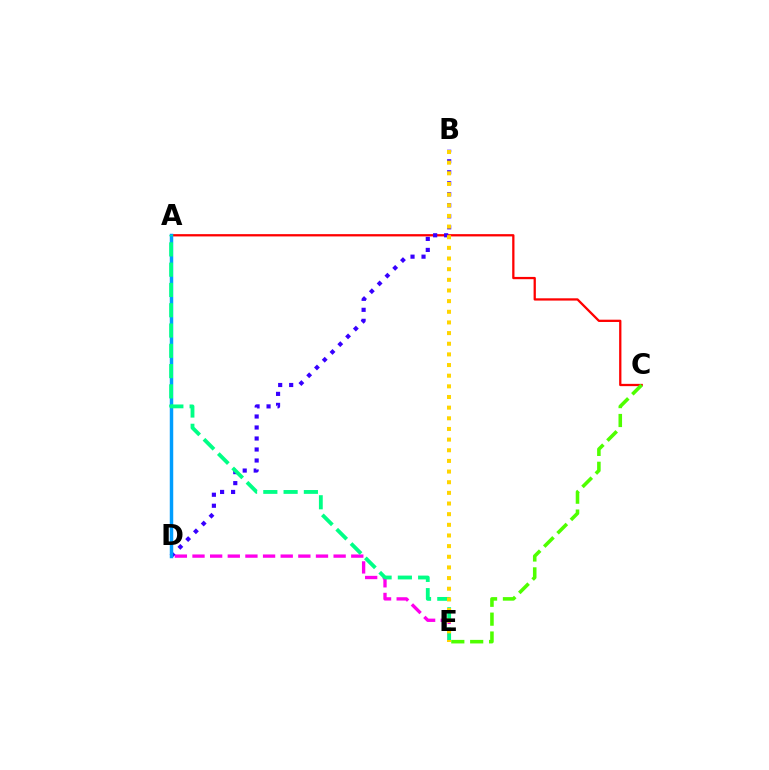{('D', 'E'): [{'color': '#ff00ed', 'line_style': 'dashed', 'thickness': 2.4}], ('A', 'C'): [{'color': '#ff0000', 'line_style': 'solid', 'thickness': 1.64}], ('C', 'E'): [{'color': '#4fff00', 'line_style': 'dashed', 'thickness': 2.57}], ('B', 'D'): [{'color': '#3700ff', 'line_style': 'dotted', 'thickness': 2.99}], ('A', 'D'): [{'color': '#009eff', 'line_style': 'solid', 'thickness': 2.5}], ('A', 'E'): [{'color': '#00ff86', 'line_style': 'dashed', 'thickness': 2.75}], ('B', 'E'): [{'color': '#ffd500', 'line_style': 'dotted', 'thickness': 2.89}]}